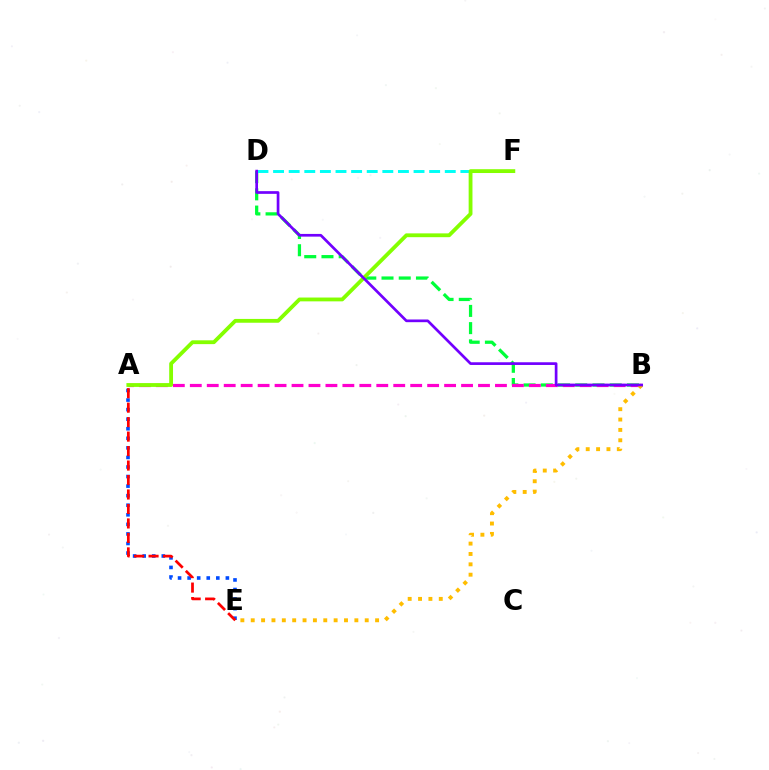{('A', 'E'): [{'color': '#004bff', 'line_style': 'dotted', 'thickness': 2.6}, {'color': '#ff0000', 'line_style': 'dashed', 'thickness': 1.97}], ('B', 'D'): [{'color': '#00ff39', 'line_style': 'dashed', 'thickness': 2.34}, {'color': '#7200ff', 'line_style': 'solid', 'thickness': 1.94}], ('D', 'F'): [{'color': '#00fff6', 'line_style': 'dashed', 'thickness': 2.12}], ('A', 'B'): [{'color': '#ff00cf', 'line_style': 'dashed', 'thickness': 2.3}], ('B', 'E'): [{'color': '#ffbd00', 'line_style': 'dotted', 'thickness': 2.82}], ('A', 'F'): [{'color': '#84ff00', 'line_style': 'solid', 'thickness': 2.75}]}